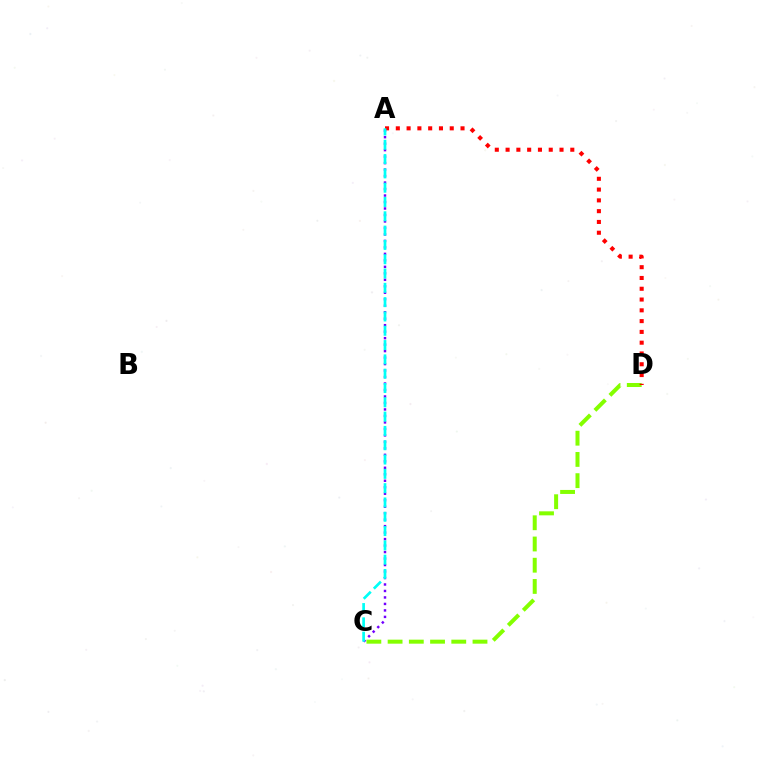{('C', 'D'): [{'color': '#84ff00', 'line_style': 'dashed', 'thickness': 2.88}], ('A', 'D'): [{'color': '#ff0000', 'line_style': 'dotted', 'thickness': 2.93}], ('A', 'C'): [{'color': '#7200ff', 'line_style': 'dotted', 'thickness': 1.76}, {'color': '#00fff6', 'line_style': 'dashed', 'thickness': 1.94}]}